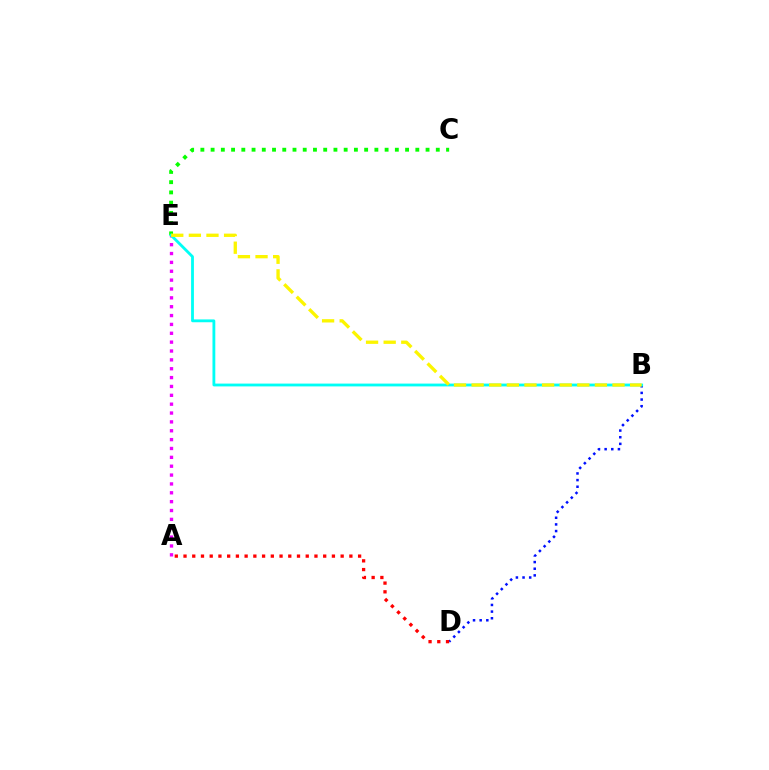{('B', 'D'): [{'color': '#0010ff', 'line_style': 'dotted', 'thickness': 1.81}], ('A', 'D'): [{'color': '#ff0000', 'line_style': 'dotted', 'thickness': 2.37}], ('A', 'E'): [{'color': '#ee00ff', 'line_style': 'dotted', 'thickness': 2.41}], ('C', 'E'): [{'color': '#08ff00', 'line_style': 'dotted', 'thickness': 2.78}], ('B', 'E'): [{'color': '#00fff6', 'line_style': 'solid', 'thickness': 2.03}, {'color': '#fcf500', 'line_style': 'dashed', 'thickness': 2.39}]}